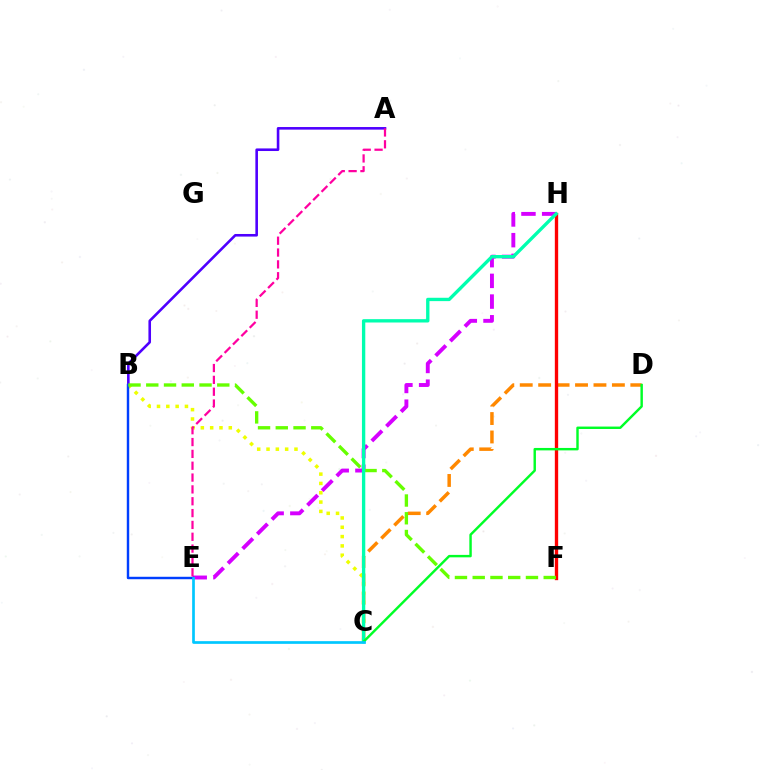{('C', 'D'): [{'color': '#ff8800', 'line_style': 'dashed', 'thickness': 2.5}, {'color': '#00ff27', 'line_style': 'solid', 'thickness': 1.75}], ('A', 'B'): [{'color': '#4f00ff', 'line_style': 'solid', 'thickness': 1.87}], ('E', 'H'): [{'color': '#d600ff', 'line_style': 'dashed', 'thickness': 2.81}], ('B', 'C'): [{'color': '#eeff00', 'line_style': 'dotted', 'thickness': 2.53}], ('B', 'E'): [{'color': '#003fff', 'line_style': 'solid', 'thickness': 1.75}], ('F', 'H'): [{'color': '#ff0000', 'line_style': 'solid', 'thickness': 2.41}], ('A', 'E'): [{'color': '#ff00a0', 'line_style': 'dashed', 'thickness': 1.61}], ('B', 'F'): [{'color': '#66ff00', 'line_style': 'dashed', 'thickness': 2.41}], ('C', 'H'): [{'color': '#00ffaf', 'line_style': 'solid', 'thickness': 2.41}], ('C', 'E'): [{'color': '#00c7ff', 'line_style': 'solid', 'thickness': 1.94}]}